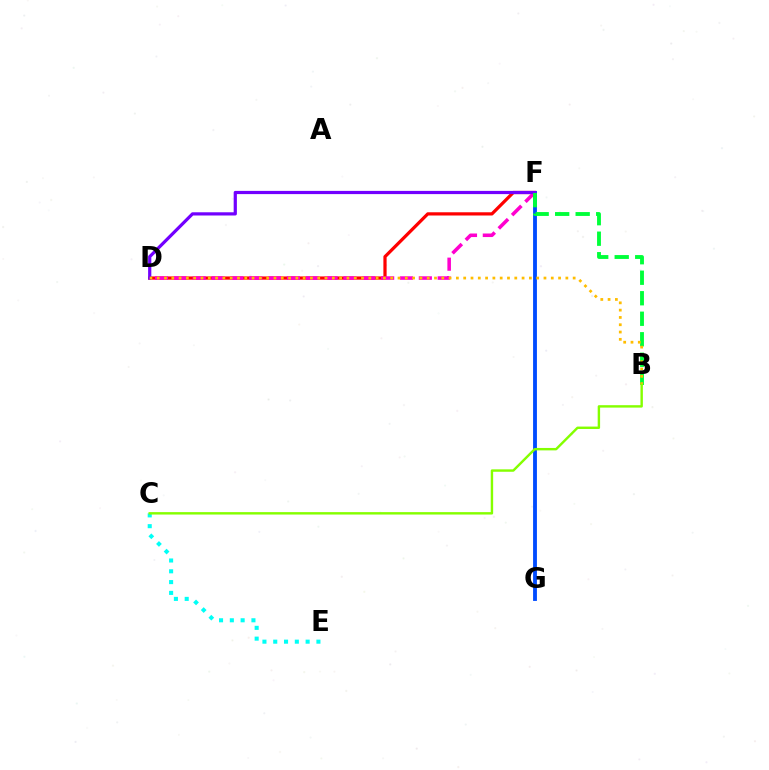{('C', 'E'): [{'color': '#00fff6', 'line_style': 'dotted', 'thickness': 2.93}], ('D', 'F'): [{'color': '#ff0000', 'line_style': 'solid', 'thickness': 2.32}, {'color': '#ff00cf', 'line_style': 'dashed', 'thickness': 2.56}, {'color': '#7200ff', 'line_style': 'solid', 'thickness': 2.31}], ('F', 'G'): [{'color': '#004bff', 'line_style': 'solid', 'thickness': 2.77}], ('B', 'F'): [{'color': '#00ff39', 'line_style': 'dashed', 'thickness': 2.79}], ('B', 'D'): [{'color': '#ffbd00', 'line_style': 'dotted', 'thickness': 1.98}], ('B', 'C'): [{'color': '#84ff00', 'line_style': 'solid', 'thickness': 1.74}]}